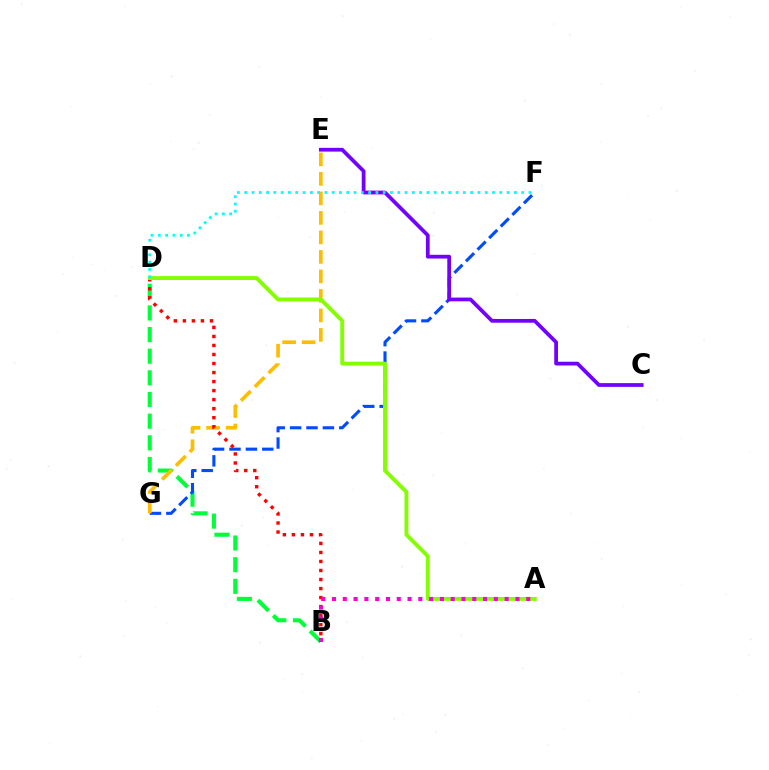{('B', 'D'): [{'color': '#00ff39', 'line_style': 'dashed', 'thickness': 2.94}, {'color': '#ff0000', 'line_style': 'dotted', 'thickness': 2.45}], ('F', 'G'): [{'color': '#004bff', 'line_style': 'dashed', 'thickness': 2.23}], ('E', 'G'): [{'color': '#ffbd00', 'line_style': 'dashed', 'thickness': 2.65}], ('A', 'D'): [{'color': '#84ff00', 'line_style': 'solid', 'thickness': 2.8}], ('C', 'E'): [{'color': '#7200ff', 'line_style': 'solid', 'thickness': 2.7}], ('D', 'F'): [{'color': '#00fff6', 'line_style': 'dotted', 'thickness': 1.98}], ('A', 'B'): [{'color': '#ff00cf', 'line_style': 'dotted', 'thickness': 2.93}]}